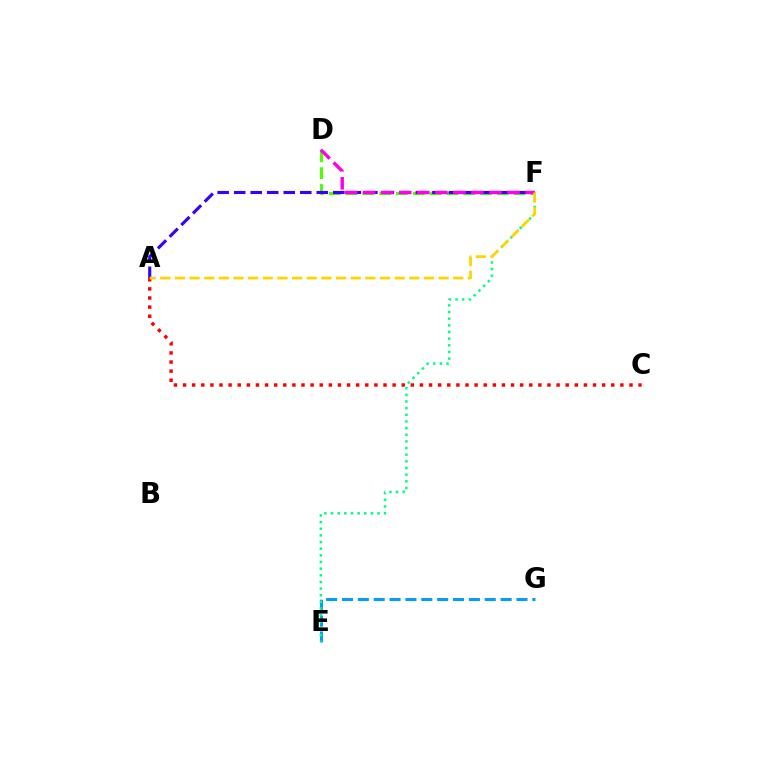{('D', 'F'): [{'color': '#4fff00', 'line_style': 'dashed', 'thickness': 2.28}, {'color': '#ff00ed', 'line_style': 'dashed', 'thickness': 2.45}], ('A', 'C'): [{'color': '#ff0000', 'line_style': 'dotted', 'thickness': 2.48}], ('A', 'F'): [{'color': '#3700ff', 'line_style': 'dashed', 'thickness': 2.24}, {'color': '#ffd500', 'line_style': 'dashed', 'thickness': 1.99}], ('E', 'G'): [{'color': '#009eff', 'line_style': 'dashed', 'thickness': 2.16}], ('E', 'F'): [{'color': '#00ff86', 'line_style': 'dotted', 'thickness': 1.81}]}